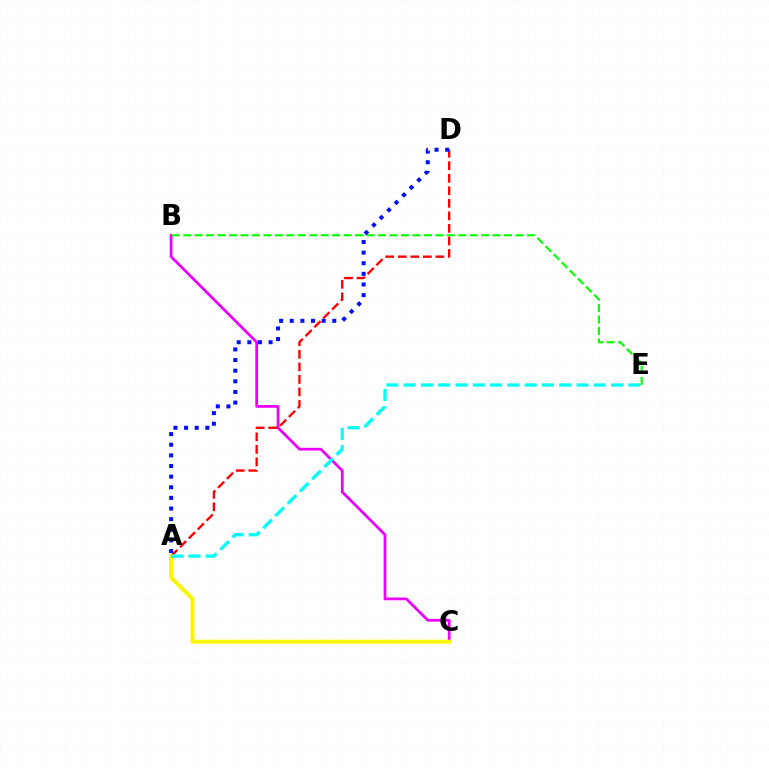{('A', 'D'): [{'color': '#ff0000', 'line_style': 'dashed', 'thickness': 1.7}, {'color': '#0010ff', 'line_style': 'dotted', 'thickness': 2.89}], ('B', 'C'): [{'color': '#ee00ff', 'line_style': 'solid', 'thickness': 1.98}], ('A', 'C'): [{'color': '#fcf500', 'line_style': 'solid', 'thickness': 2.81}], ('A', 'E'): [{'color': '#00fff6', 'line_style': 'dashed', 'thickness': 2.35}], ('B', 'E'): [{'color': '#08ff00', 'line_style': 'dashed', 'thickness': 1.56}]}